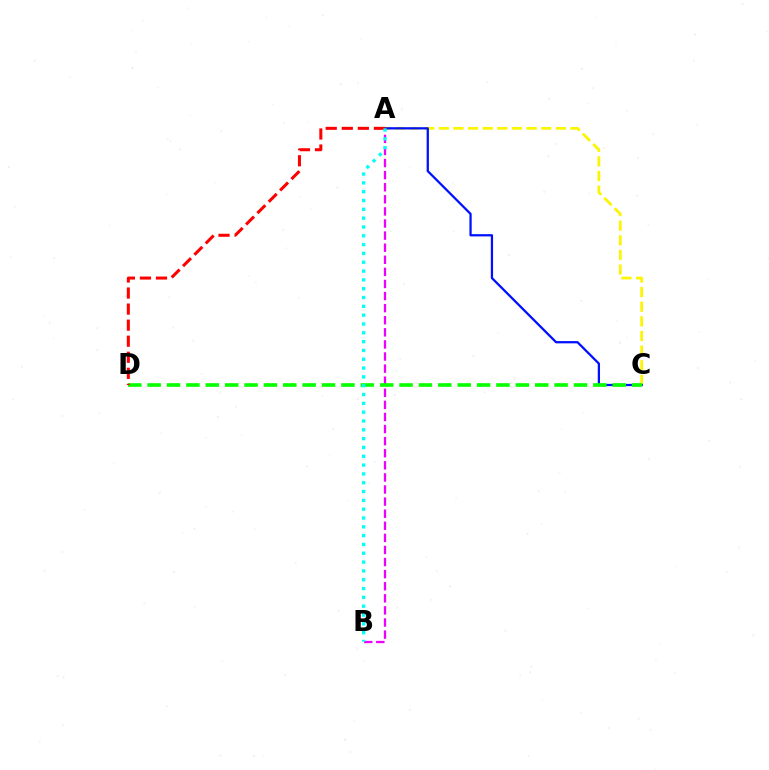{('A', 'C'): [{'color': '#fcf500', 'line_style': 'dashed', 'thickness': 1.99}, {'color': '#0010ff', 'line_style': 'solid', 'thickness': 1.63}], ('A', 'B'): [{'color': '#ee00ff', 'line_style': 'dashed', 'thickness': 1.64}, {'color': '#00fff6', 'line_style': 'dotted', 'thickness': 2.4}], ('C', 'D'): [{'color': '#08ff00', 'line_style': 'dashed', 'thickness': 2.63}], ('A', 'D'): [{'color': '#ff0000', 'line_style': 'dashed', 'thickness': 2.18}]}